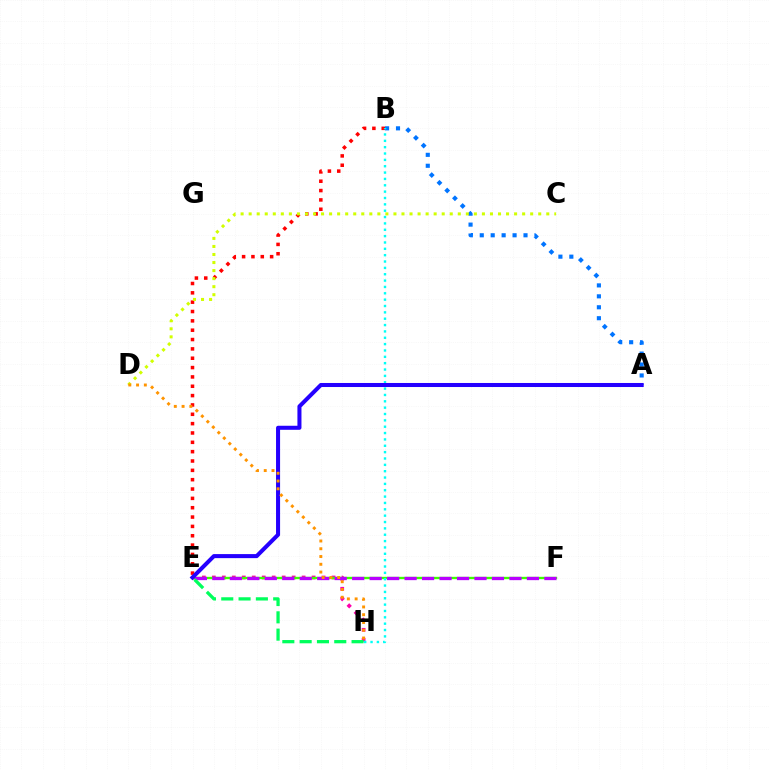{('E', 'H'): [{'color': '#ff00ac', 'line_style': 'dotted', 'thickness': 2.71}, {'color': '#00ff5c', 'line_style': 'dashed', 'thickness': 2.35}], ('B', 'E'): [{'color': '#ff0000', 'line_style': 'dotted', 'thickness': 2.54}], ('A', 'B'): [{'color': '#0074ff', 'line_style': 'dotted', 'thickness': 2.97}], ('C', 'D'): [{'color': '#d1ff00', 'line_style': 'dotted', 'thickness': 2.19}], ('E', 'F'): [{'color': '#3dff00', 'line_style': 'solid', 'thickness': 1.69}, {'color': '#b900ff', 'line_style': 'dashed', 'thickness': 2.37}], ('B', 'H'): [{'color': '#00fff6', 'line_style': 'dotted', 'thickness': 1.73}], ('A', 'E'): [{'color': '#2500ff', 'line_style': 'solid', 'thickness': 2.91}], ('D', 'H'): [{'color': '#ff9400', 'line_style': 'dotted', 'thickness': 2.11}]}